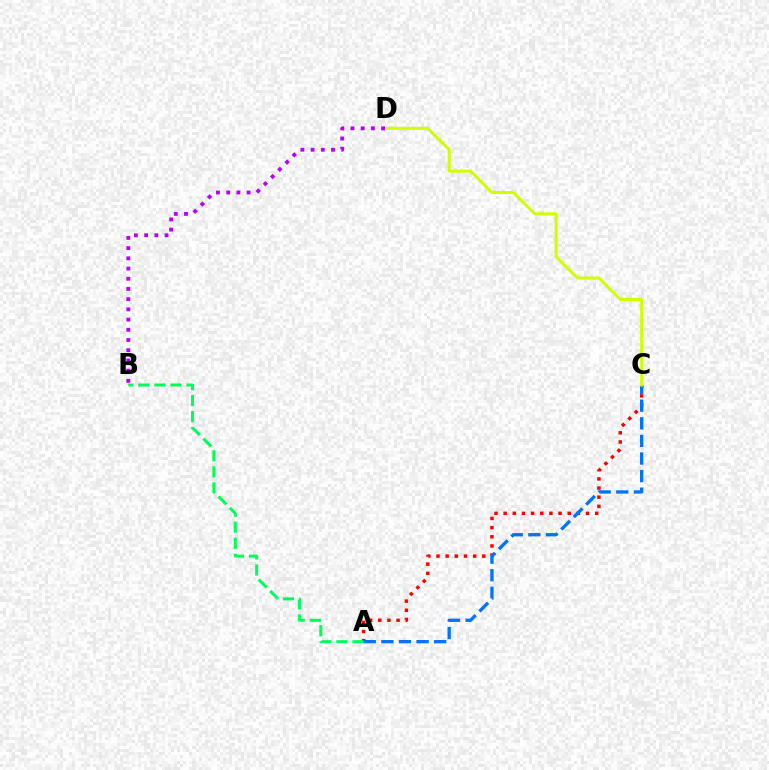{('A', 'C'): [{'color': '#ff0000', 'line_style': 'dotted', 'thickness': 2.49}, {'color': '#0074ff', 'line_style': 'dashed', 'thickness': 2.39}], ('A', 'B'): [{'color': '#00ff5c', 'line_style': 'dashed', 'thickness': 2.18}], ('C', 'D'): [{'color': '#d1ff00', 'line_style': 'solid', 'thickness': 2.18}], ('B', 'D'): [{'color': '#b900ff', 'line_style': 'dotted', 'thickness': 2.77}]}